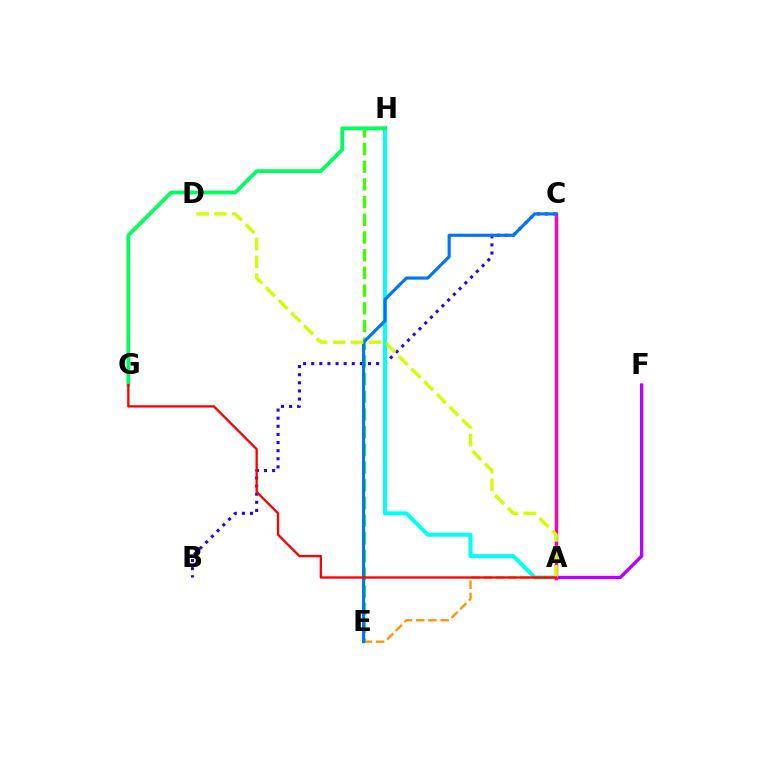{('E', 'H'): [{'color': '#3dff00', 'line_style': 'dashed', 'thickness': 2.4}], ('B', 'C'): [{'color': '#2500ff', 'line_style': 'dotted', 'thickness': 2.2}], ('A', 'H'): [{'color': '#00fff6', 'line_style': 'solid', 'thickness': 2.88}], ('A', 'F'): [{'color': '#b900ff', 'line_style': 'solid', 'thickness': 2.39}], ('G', 'H'): [{'color': '#00ff5c', 'line_style': 'solid', 'thickness': 2.7}], ('A', 'C'): [{'color': '#ff00ac', 'line_style': 'solid', 'thickness': 2.46}], ('A', 'E'): [{'color': '#ff9400', 'line_style': 'dashed', 'thickness': 1.66}], ('C', 'E'): [{'color': '#0074ff', 'line_style': 'solid', 'thickness': 2.26}], ('A', 'D'): [{'color': '#d1ff00', 'line_style': 'dashed', 'thickness': 2.43}], ('A', 'G'): [{'color': '#ff0000', 'line_style': 'solid', 'thickness': 1.67}]}